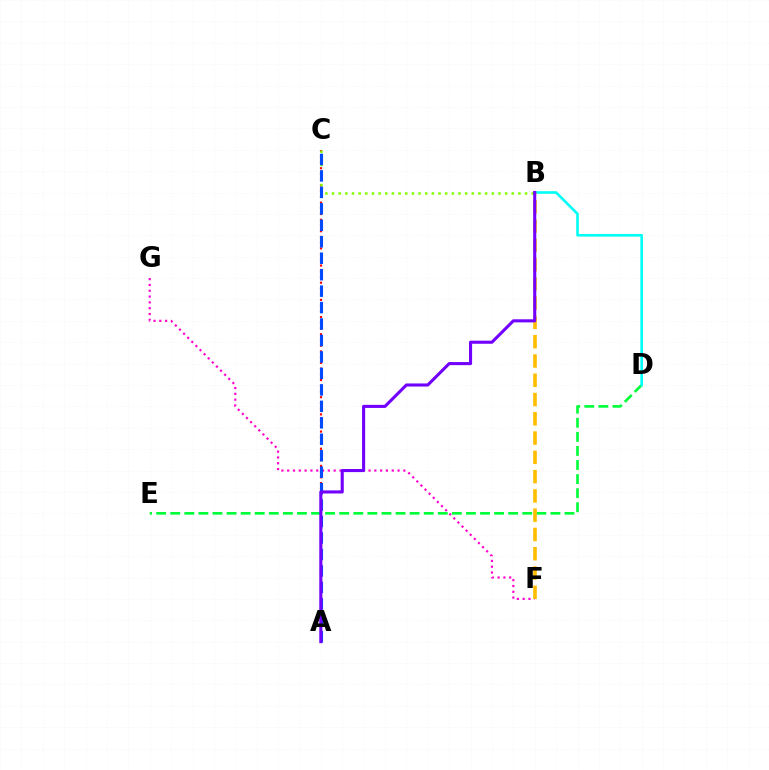{('A', 'C'): [{'color': '#ff0000', 'line_style': 'dotted', 'thickness': 1.56}, {'color': '#004bff', 'line_style': 'dashed', 'thickness': 2.24}], ('D', 'E'): [{'color': '#00ff39', 'line_style': 'dashed', 'thickness': 1.91}], ('B', 'D'): [{'color': '#00fff6', 'line_style': 'solid', 'thickness': 1.88}], ('B', 'C'): [{'color': '#84ff00', 'line_style': 'dotted', 'thickness': 1.81}], ('F', 'G'): [{'color': '#ff00cf', 'line_style': 'dotted', 'thickness': 1.58}], ('B', 'F'): [{'color': '#ffbd00', 'line_style': 'dashed', 'thickness': 2.62}], ('A', 'B'): [{'color': '#7200ff', 'line_style': 'solid', 'thickness': 2.22}]}